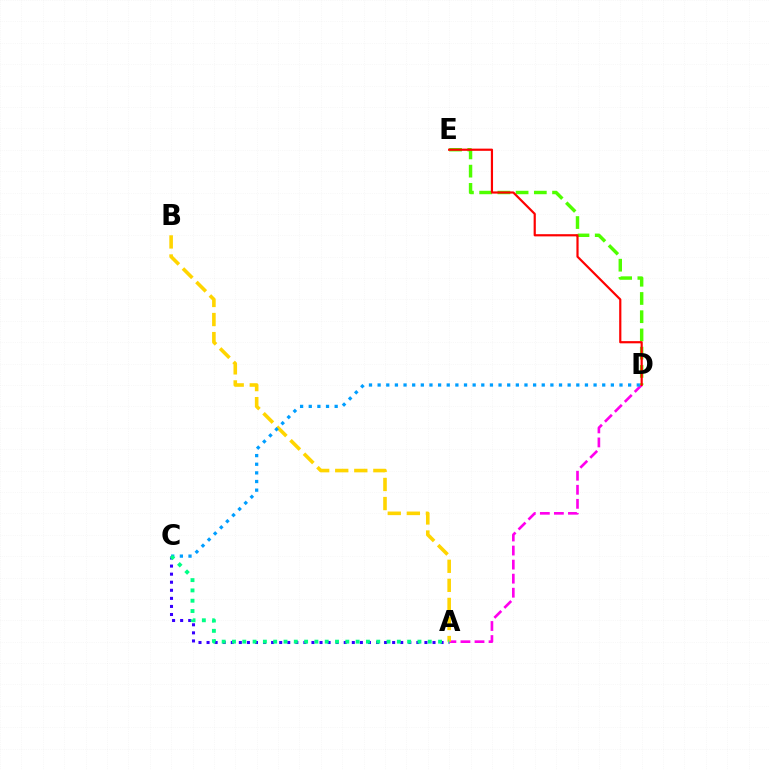{('A', 'C'): [{'color': '#3700ff', 'line_style': 'dotted', 'thickness': 2.19}, {'color': '#00ff86', 'line_style': 'dotted', 'thickness': 2.8}], ('A', 'D'): [{'color': '#ff00ed', 'line_style': 'dashed', 'thickness': 1.91}], ('A', 'B'): [{'color': '#ffd500', 'line_style': 'dashed', 'thickness': 2.59}], ('D', 'E'): [{'color': '#4fff00', 'line_style': 'dashed', 'thickness': 2.48}, {'color': '#ff0000', 'line_style': 'solid', 'thickness': 1.58}], ('C', 'D'): [{'color': '#009eff', 'line_style': 'dotted', 'thickness': 2.35}]}